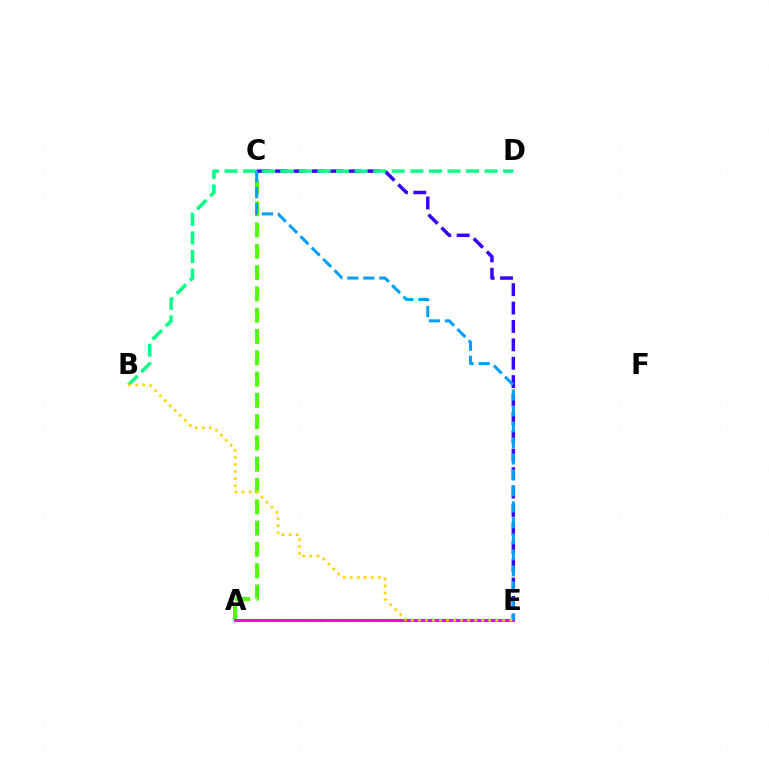{('A', 'C'): [{'color': '#4fff00', 'line_style': 'dashed', 'thickness': 2.89}], ('C', 'E'): [{'color': '#3700ff', 'line_style': 'dashed', 'thickness': 2.5}, {'color': '#009eff', 'line_style': 'dashed', 'thickness': 2.17}], ('B', 'D'): [{'color': '#00ff86', 'line_style': 'dashed', 'thickness': 2.52}], ('A', 'E'): [{'color': '#ff0000', 'line_style': 'dashed', 'thickness': 2.12}, {'color': '#ff00ed', 'line_style': 'solid', 'thickness': 2.1}], ('B', 'E'): [{'color': '#ffd500', 'line_style': 'dotted', 'thickness': 1.91}]}